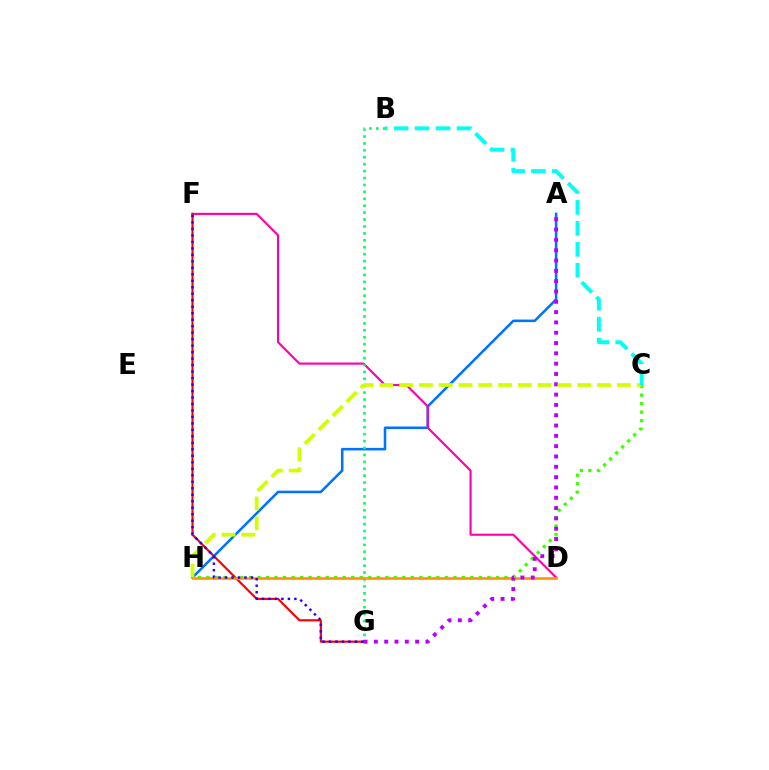{('A', 'H'): [{'color': '#0074ff', 'line_style': 'solid', 'thickness': 1.84}], ('D', 'F'): [{'color': '#ff00ac', 'line_style': 'solid', 'thickness': 1.55}], ('C', 'H'): [{'color': '#3dff00', 'line_style': 'dotted', 'thickness': 2.31}, {'color': '#d1ff00', 'line_style': 'dashed', 'thickness': 2.69}], ('B', 'G'): [{'color': '#00ff5c', 'line_style': 'dotted', 'thickness': 1.88}], ('F', 'G'): [{'color': '#ff0000', 'line_style': 'solid', 'thickness': 1.56}, {'color': '#2500ff', 'line_style': 'dotted', 'thickness': 1.76}], ('D', 'H'): [{'color': '#ff9400', 'line_style': 'solid', 'thickness': 1.88}], ('A', 'G'): [{'color': '#b900ff', 'line_style': 'dotted', 'thickness': 2.8}], ('B', 'C'): [{'color': '#00fff6', 'line_style': 'dashed', 'thickness': 2.84}]}